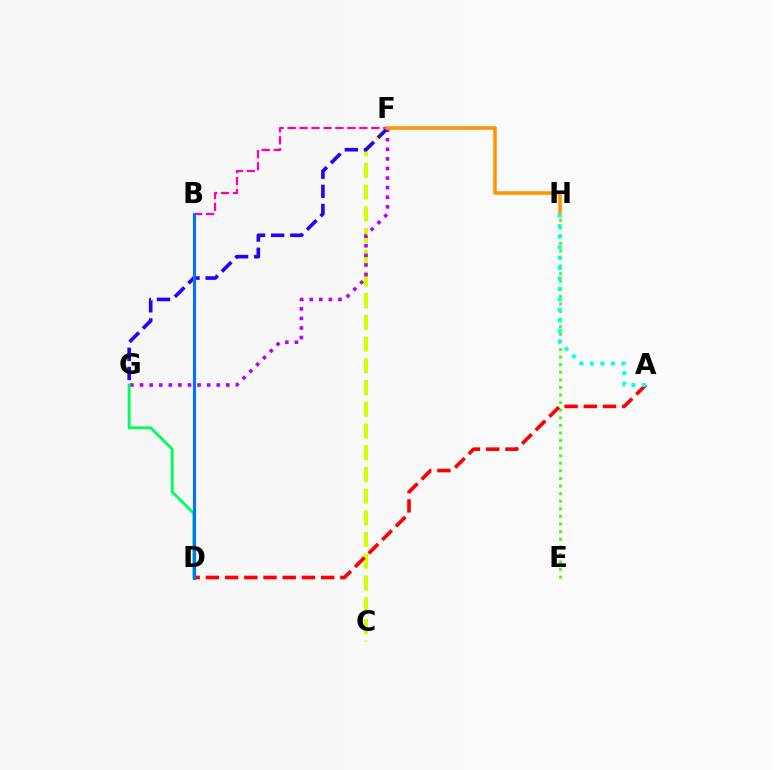{('C', 'F'): [{'color': '#d1ff00', 'line_style': 'dashed', 'thickness': 2.95}], ('F', 'G'): [{'color': '#b900ff', 'line_style': 'dotted', 'thickness': 2.6}, {'color': '#2500ff', 'line_style': 'dashed', 'thickness': 2.6}], ('D', 'G'): [{'color': '#00ff5c', 'line_style': 'solid', 'thickness': 2.07}], ('E', 'H'): [{'color': '#3dff00', 'line_style': 'dotted', 'thickness': 2.06}], ('B', 'F'): [{'color': '#ff00ac', 'line_style': 'dashed', 'thickness': 1.62}], ('A', 'D'): [{'color': '#ff0000', 'line_style': 'dashed', 'thickness': 2.61}], ('F', 'H'): [{'color': '#ff9400', 'line_style': 'solid', 'thickness': 2.54}], ('B', 'D'): [{'color': '#0074ff', 'line_style': 'solid', 'thickness': 2.25}], ('A', 'H'): [{'color': '#00fff6', 'line_style': 'dotted', 'thickness': 2.85}]}